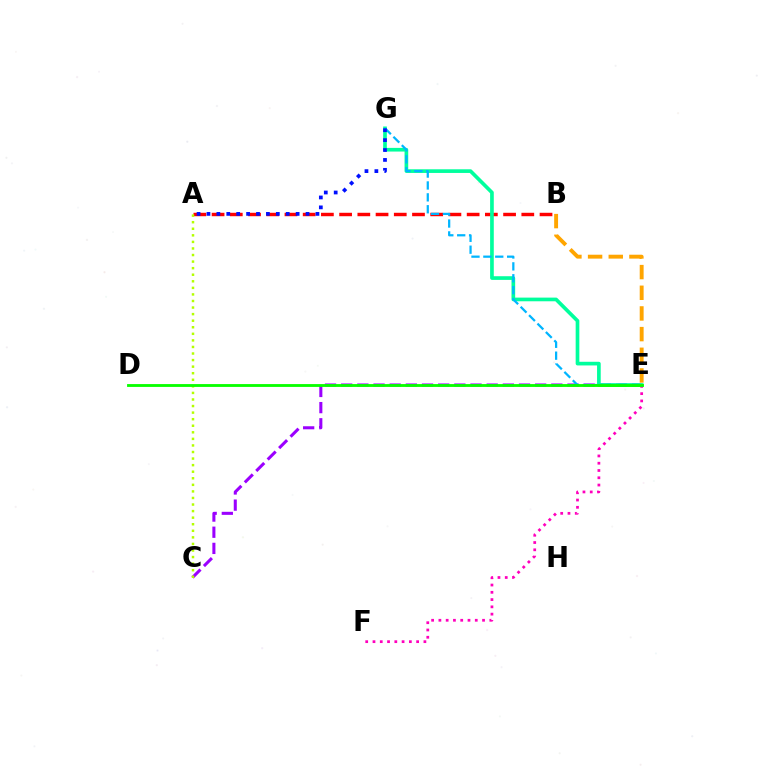{('A', 'B'): [{'color': '#ff0000', 'line_style': 'dashed', 'thickness': 2.48}], ('C', 'E'): [{'color': '#9b00ff', 'line_style': 'dashed', 'thickness': 2.2}], ('A', 'C'): [{'color': '#b3ff00', 'line_style': 'dotted', 'thickness': 1.78}], ('E', 'G'): [{'color': '#00ff9d', 'line_style': 'solid', 'thickness': 2.64}, {'color': '#00b5ff', 'line_style': 'dashed', 'thickness': 1.62}], ('E', 'F'): [{'color': '#ff00bd', 'line_style': 'dotted', 'thickness': 1.98}], ('A', 'G'): [{'color': '#0010ff', 'line_style': 'dotted', 'thickness': 2.69}], ('D', 'E'): [{'color': '#08ff00', 'line_style': 'solid', 'thickness': 2.04}], ('B', 'E'): [{'color': '#ffa500', 'line_style': 'dashed', 'thickness': 2.81}]}